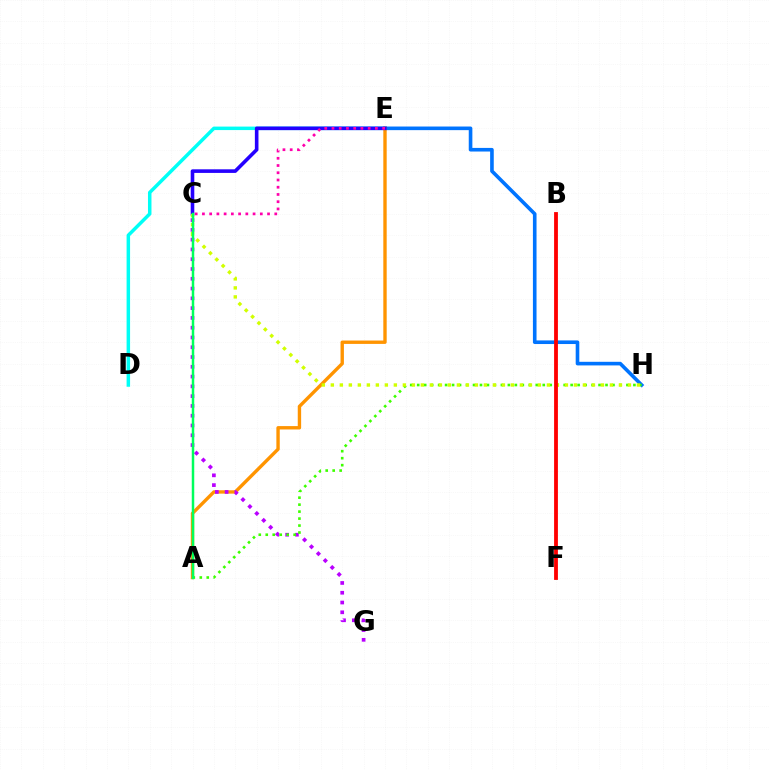{('E', 'H'): [{'color': '#0074ff', 'line_style': 'solid', 'thickness': 2.6}], ('D', 'E'): [{'color': '#00fff6', 'line_style': 'solid', 'thickness': 2.51}], ('A', 'E'): [{'color': '#ff9400', 'line_style': 'solid', 'thickness': 2.43}], ('C', 'G'): [{'color': '#b900ff', 'line_style': 'dotted', 'thickness': 2.66}], ('A', 'H'): [{'color': '#3dff00', 'line_style': 'dotted', 'thickness': 1.89}], ('C', 'E'): [{'color': '#2500ff', 'line_style': 'solid', 'thickness': 2.6}, {'color': '#ff00ac', 'line_style': 'dotted', 'thickness': 1.97}], ('C', 'H'): [{'color': '#d1ff00', 'line_style': 'dotted', 'thickness': 2.45}], ('B', 'F'): [{'color': '#ff0000', 'line_style': 'solid', 'thickness': 2.74}], ('A', 'C'): [{'color': '#00ff5c', 'line_style': 'solid', 'thickness': 1.79}]}